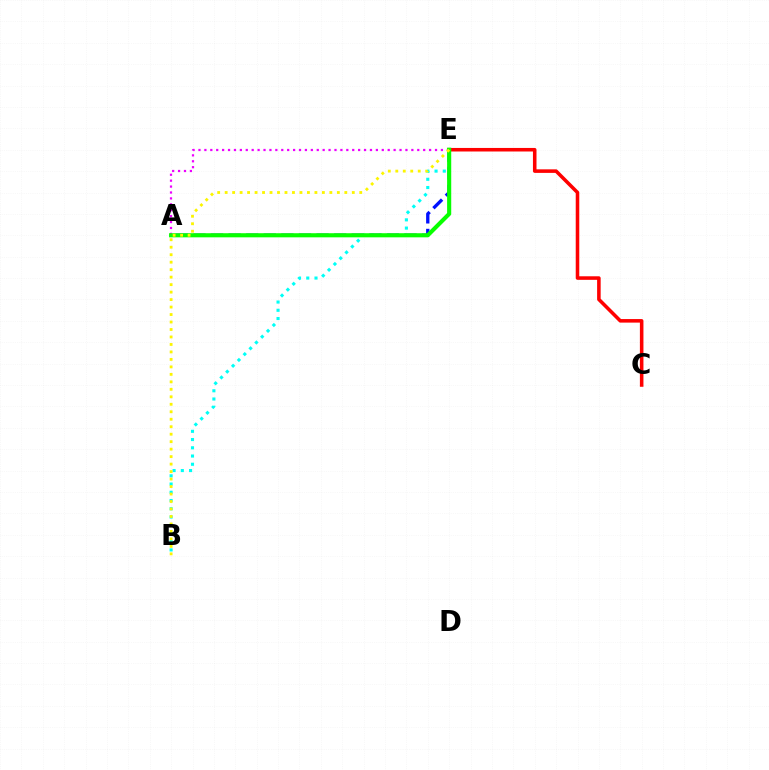{('B', 'E'): [{'color': '#00fff6', 'line_style': 'dotted', 'thickness': 2.24}, {'color': '#fcf500', 'line_style': 'dotted', 'thickness': 2.03}], ('A', 'E'): [{'color': '#0010ff', 'line_style': 'dashed', 'thickness': 2.39}, {'color': '#ee00ff', 'line_style': 'dotted', 'thickness': 1.61}, {'color': '#08ff00', 'line_style': 'solid', 'thickness': 2.96}], ('C', 'E'): [{'color': '#ff0000', 'line_style': 'solid', 'thickness': 2.56}]}